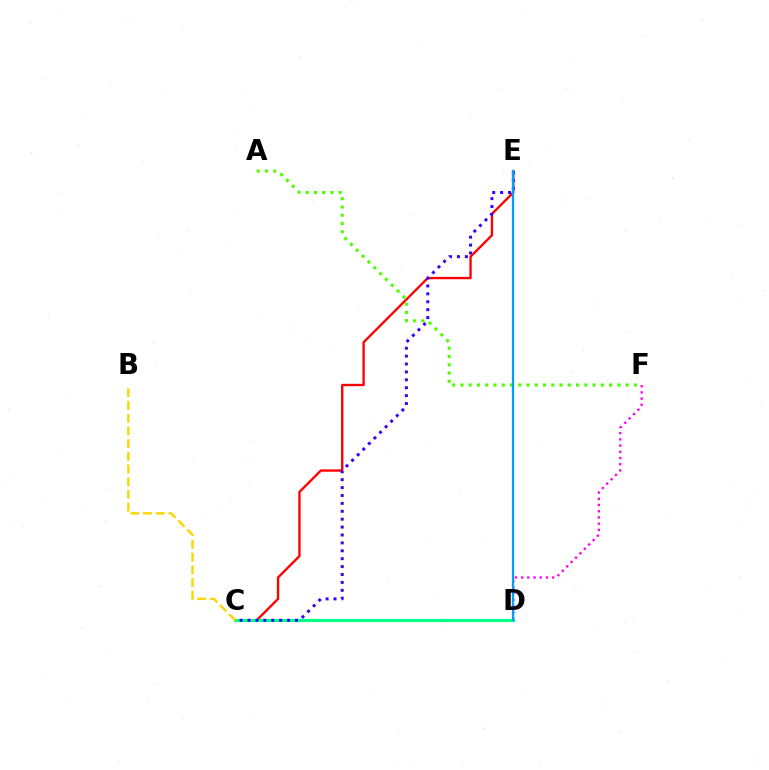{('C', 'E'): [{'color': '#ff0000', 'line_style': 'solid', 'thickness': 1.69}, {'color': '#3700ff', 'line_style': 'dotted', 'thickness': 2.15}], ('D', 'F'): [{'color': '#ff00ed', 'line_style': 'dotted', 'thickness': 1.69}], ('C', 'D'): [{'color': '#00ff86', 'line_style': 'solid', 'thickness': 2.26}], ('A', 'F'): [{'color': '#4fff00', 'line_style': 'dotted', 'thickness': 2.24}], ('B', 'C'): [{'color': '#ffd500', 'line_style': 'dashed', 'thickness': 1.73}], ('D', 'E'): [{'color': '#009eff', 'line_style': 'solid', 'thickness': 1.61}]}